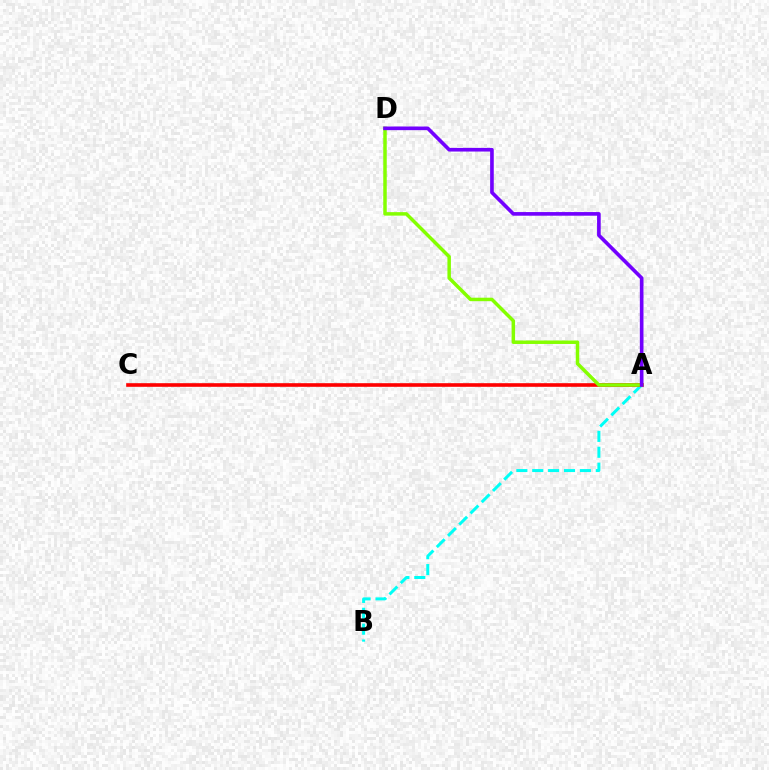{('A', 'B'): [{'color': '#00fff6', 'line_style': 'dashed', 'thickness': 2.16}], ('A', 'C'): [{'color': '#ff0000', 'line_style': 'solid', 'thickness': 2.6}], ('A', 'D'): [{'color': '#84ff00', 'line_style': 'solid', 'thickness': 2.51}, {'color': '#7200ff', 'line_style': 'solid', 'thickness': 2.62}]}